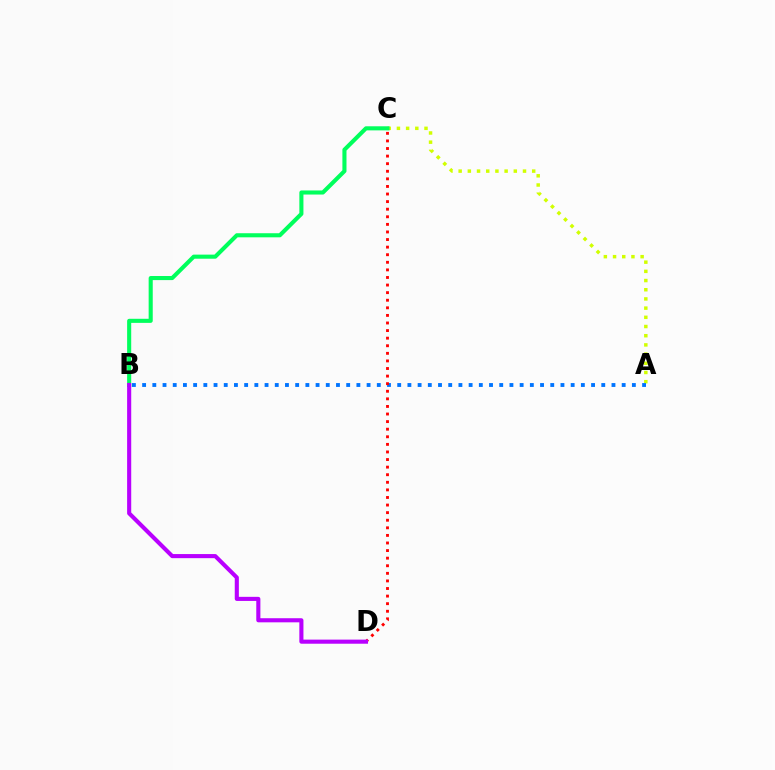{('A', 'C'): [{'color': '#d1ff00', 'line_style': 'dotted', 'thickness': 2.5}], ('B', 'C'): [{'color': '#00ff5c', 'line_style': 'solid', 'thickness': 2.94}], ('A', 'B'): [{'color': '#0074ff', 'line_style': 'dotted', 'thickness': 2.77}], ('C', 'D'): [{'color': '#ff0000', 'line_style': 'dotted', 'thickness': 2.06}], ('B', 'D'): [{'color': '#b900ff', 'line_style': 'solid', 'thickness': 2.95}]}